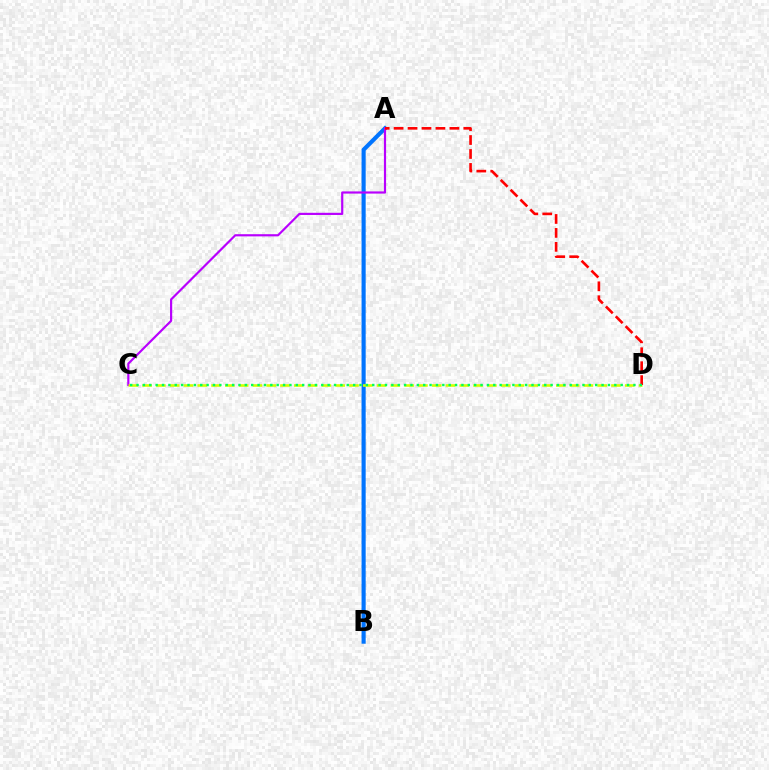{('A', 'B'): [{'color': '#0074ff', 'line_style': 'solid', 'thickness': 2.97}], ('A', 'C'): [{'color': '#b900ff', 'line_style': 'solid', 'thickness': 1.57}], ('C', 'D'): [{'color': '#d1ff00', 'line_style': 'dashed', 'thickness': 1.87}, {'color': '#00ff5c', 'line_style': 'dotted', 'thickness': 1.73}], ('A', 'D'): [{'color': '#ff0000', 'line_style': 'dashed', 'thickness': 1.89}]}